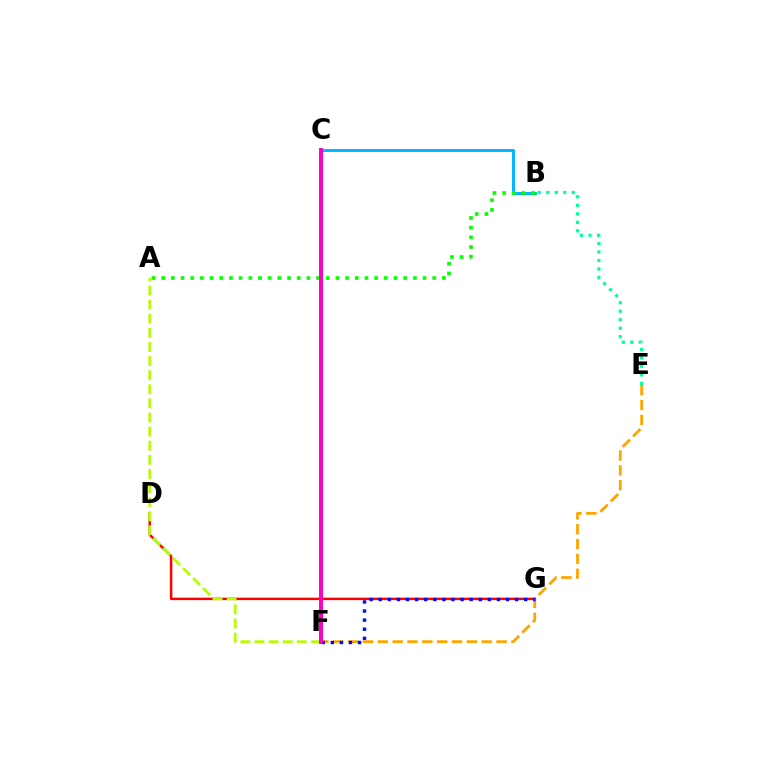{('D', 'G'): [{'color': '#ff0000', 'line_style': 'solid', 'thickness': 1.76}], ('B', 'C'): [{'color': '#00b5ff', 'line_style': 'solid', 'thickness': 2.1}], ('A', 'F'): [{'color': '#b3ff00', 'line_style': 'dashed', 'thickness': 1.92}], ('E', 'F'): [{'color': '#ffa500', 'line_style': 'dashed', 'thickness': 2.02}], ('C', 'F'): [{'color': '#9b00ff', 'line_style': 'solid', 'thickness': 2.62}, {'color': '#ff00bd', 'line_style': 'solid', 'thickness': 2.65}], ('F', 'G'): [{'color': '#0010ff', 'line_style': 'dotted', 'thickness': 2.47}], ('A', 'B'): [{'color': '#08ff00', 'line_style': 'dotted', 'thickness': 2.63}], ('B', 'E'): [{'color': '#00ff9d', 'line_style': 'dotted', 'thickness': 2.31}]}